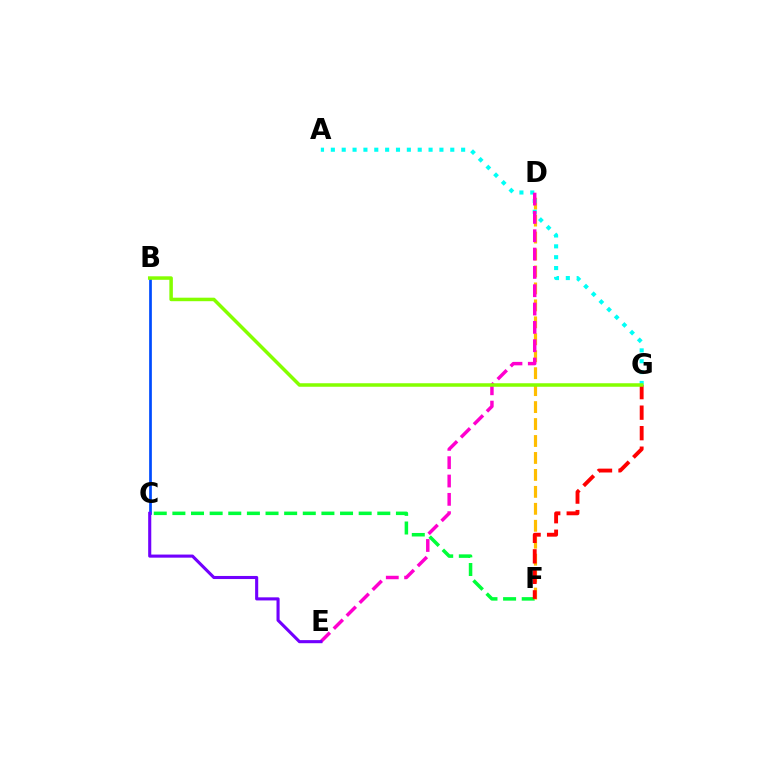{('C', 'F'): [{'color': '#00ff39', 'line_style': 'dashed', 'thickness': 2.53}], ('D', 'F'): [{'color': '#ffbd00', 'line_style': 'dashed', 'thickness': 2.3}], ('A', 'G'): [{'color': '#00fff6', 'line_style': 'dotted', 'thickness': 2.95}], ('F', 'G'): [{'color': '#ff0000', 'line_style': 'dashed', 'thickness': 2.79}], ('D', 'E'): [{'color': '#ff00cf', 'line_style': 'dashed', 'thickness': 2.49}], ('B', 'C'): [{'color': '#004bff', 'line_style': 'solid', 'thickness': 1.96}], ('B', 'G'): [{'color': '#84ff00', 'line_style': 'solid', 'thickness': 2.53}], ('C', 'E'): [{'color': '#7200ff', 'line_style': 'solid', 'thickness': 2.23}]}